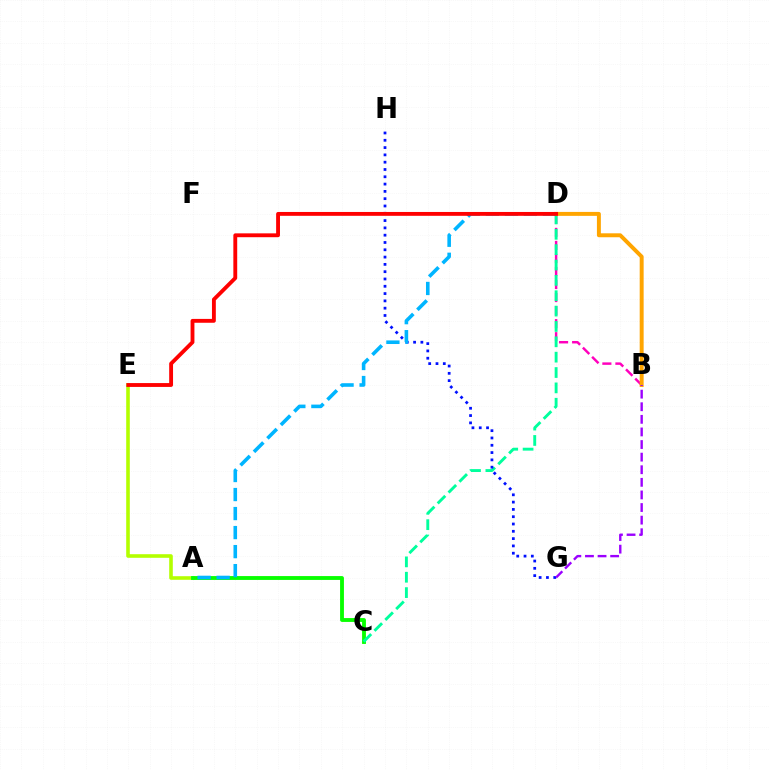{('B', 'D'): [{'color': '#ff00bd', 'line_style': 'dashed', 'thickness': 1.77}, {'color': '#ffa500', 'line_style': 'solid', 'thickness': 2.84}], ('A', 'E'): [{'color': '#b3ff00', 'line_style': 'solid', 'thickness': 2.59}], ('A', 'C'): [{'color': '#08ff00', 'line_style': 'solid', 'thickness': 2.77}], ('C', 'D'): [{'color': '#00ff9d', 'line_style': 'dashed', 'thickness': 2.09}], ('G', 'H'): [{'color': '#0010ff', 'line_style': 'dotted', 'thickness': 1.98}], ('A', 'D'): [{'color': '#00b5ff', 'line_style': 'dashed', 'thickness': 2.58}], ('B', 'G'): [{'color': '#9b00ff', 'line_style': 'dashed', 'thickness': 1.71}], ('D', 'E'): [{'color': '#ff0000', 'line_style': 'solid', 'thickness': 2.78}]}